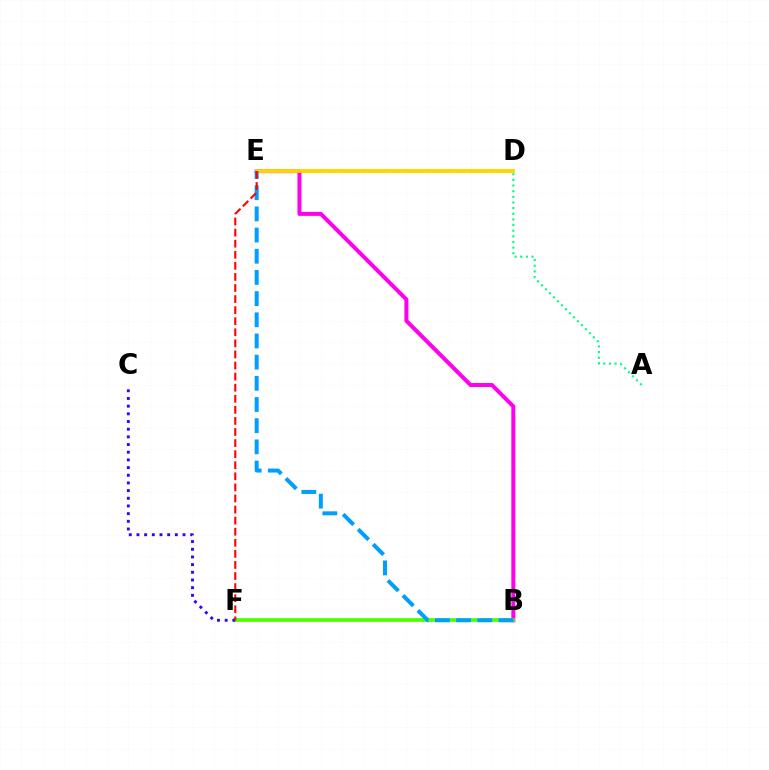{('B', 'E'): [{'color': '#ff00ed', 'line_style': 'solid', 'thickness': 2.89}, {'color': '#009eff', 'line_style': 'dashed', 'thickness': 2.88}], ('B', 'F'): [{'color': '#4fff00', 'line_style': 'solid', 'thickness': 2.66}], ('D', 'E'): [{'color': '#ffd500', 'line_style': 'solid', 'thickness': 2.77}], ('C', 'F'): [{'color': '#3700ff', 'line_style': 'dotted', 'thickness': 2.09}], ('E', 'F'): [{'color': '#ff0000', 'line_style': 'dashed', 'thickness': 1.51}], ('A', 'D'): [{'color': '#00ff86', 'line_style': 'dotted', 'thickness': 1.53}]}